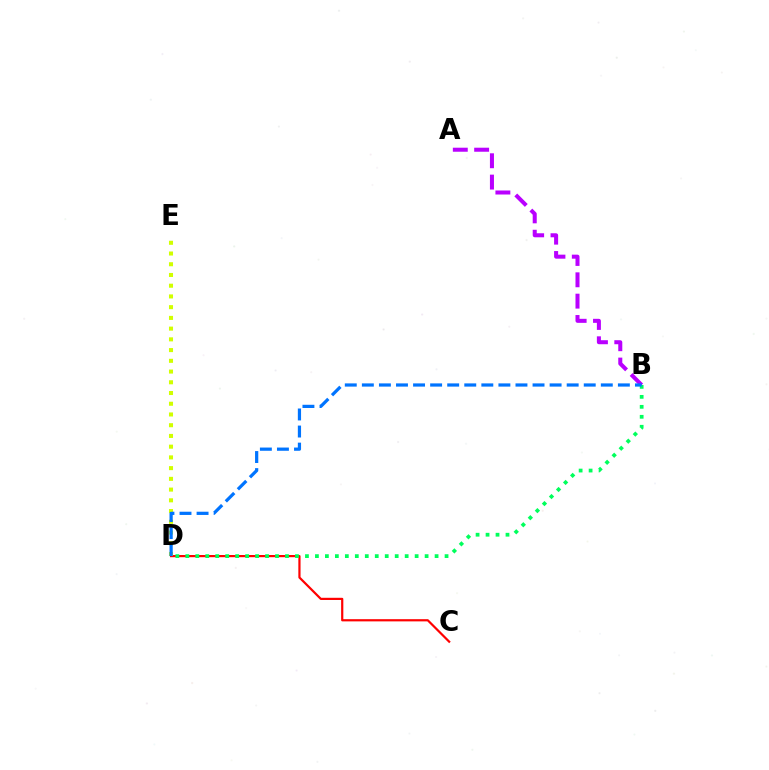{('A', 'B'): [{'color': '#b900ff', 'line_style': 'dashed', 'thickness': 2.9}], ('C', 'D'): [{'color': '#ff0000', 'line_style': 'solid', 'thickness': 1.59}], ('B', 'D'): [{'color': '#00ff5c', 'line_style': 'dotted', 'thickness': 2.71}, {'color': '#0074ff', 'line_style': 'dashed', 'thickness': 2.32}], ('D', 'E'): [{'color': '#d1ff00', 'line_style': 'dotted', 'thickness': 2.92}]}